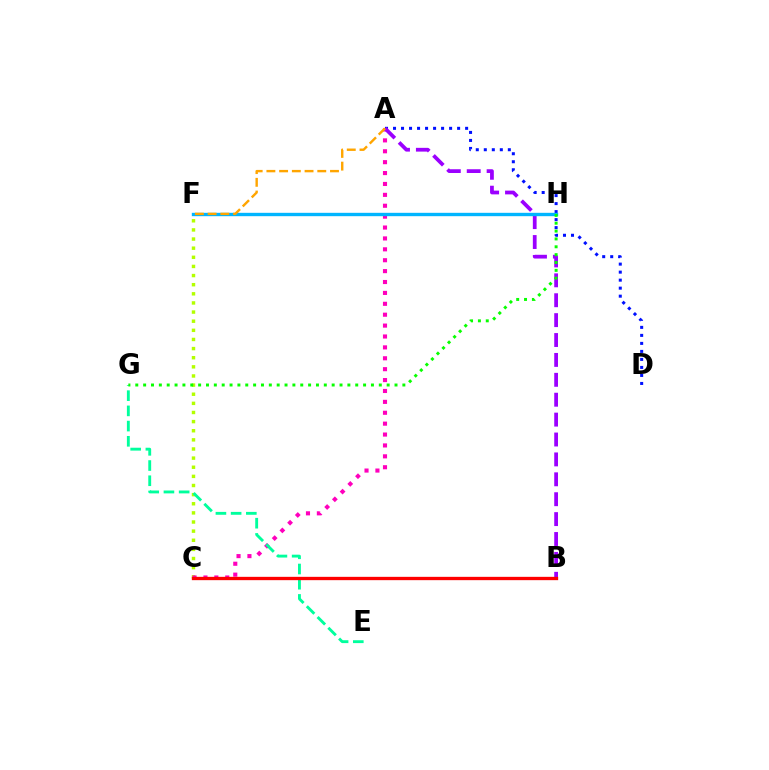{('C', 'F'): [{'color': '#b3ff00', 'line_style': 'dotted', 'thickness': 2.48}], ('A', 'C'): [{'color': '#ff00bd', 'line_style': 'dotted', 'thickness': 2.96}], ('A', 'D'): [{'color': '#0010ff', 'line_style': 'dotted', 'thickness': 2.18}], ('E', 'G'): [{'color': '#00ff9d', 'line_style': 'dashed', 'thickness': 2.07}], ('A', 'B'): [{'color': '#9b00ff', 'line_style': 'dashed', 'thickness': 2.7}], ('B', 'C'): [{'color': '#ff0000', 'line_style': 'solid', 'thickness': 2.39}], ('F', 'H'): [{'color': '#00b5ff', 'line_style': 'solid', 'thickness': 2.42}], ('G', 'H'): [{'color': '#08ff00', 'line_style': 'dotted', 'thickness': 2.13}], ('A', 'F'): [{'color': '#ffa500', 'line_style': 'dashed', 'thickness': 1.73}]}